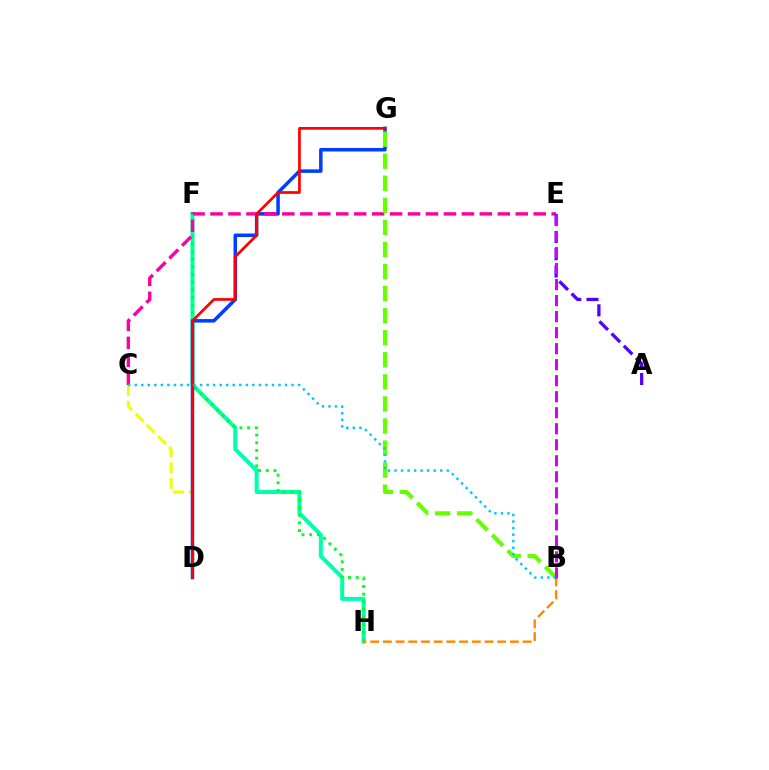{('F', 'H'): [{'color': '#00ffaf', 'line_style': 'solid', 'thickness': 2.9}, {'color': '#00ff27', 'line_style': 'dotted', 'thickness': 2.09}], ('B', 'H'): [{'color': '#ff8800', 'line_style': 'dashed', 'thickness': 1.73}], ('C', 'D'): [{'color': '#eeff00', 'line_style': 'dashed', 'thickness': 2.15}], ('D', 'G'): [{'color': '#003fff', 'line_style': 'solid', 'thickness': 2.54}, {'color': '#ff0000', 'line_style': 'solid', 'thickness': 1.95}], ('C', 'E'): [{'color': '#ff00a0', 'line_style': 'dashed', 'thickness': 2.44}], ('B', 'G'): [{'color': '#66ff00', 'line_style': 'dashed', 'thickness': 3.0}], ('B', 'C'): [{'color': '#00c7ff', 'line_style': 'dotted', 'thickness': 1.78}], ('A', 'E'): [{'color': '#4f00ff', 'line_style': 'dashed', 'thickness': 2.35}], ('B', 'E'): [{'color': '#d600ff', 'line_style': 'dashed', 'thickness': 2.18}]}